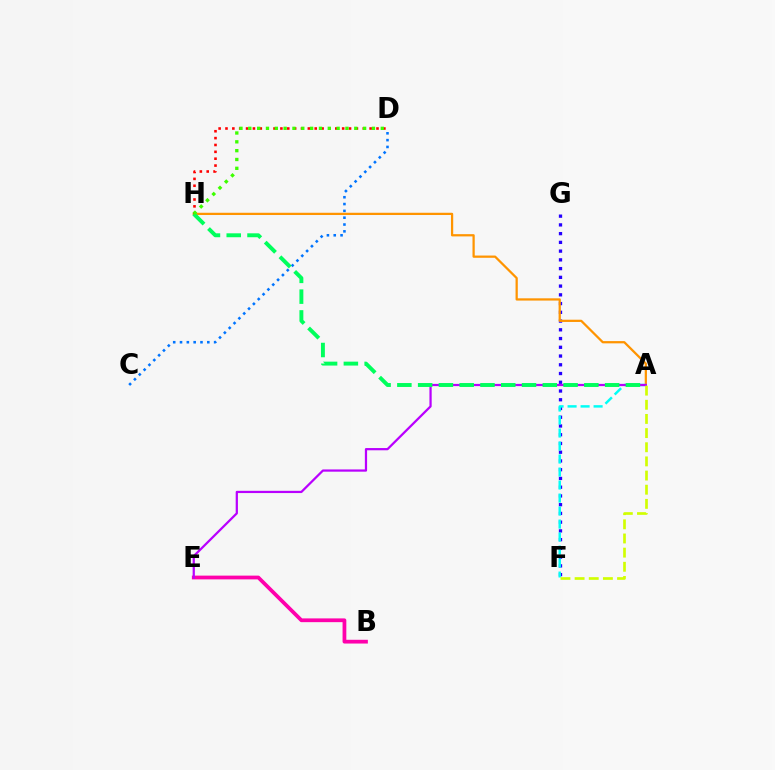{('C', 'D'): [{'color': '#0074ff', 'line_style': 'dotted', 'thickness': 1.85}], ('F', 'G'): [{'color': '#2500ff', 'line_style': 'dotted', 'thickness': 2.38}], ('B', 'E'): [{'color': '#ff00ac', 'line_style': 'solid', 'thickness': 2.7}], ('A', 'H'): [{'color': '#ff9400', 'line_style': 'solid', 'thickness': 1.62}, {'color': '#00ff5c', 'line_style': 'dashed', 'thickness': 2.82}], ('D', 'H'): [{'color': '#ff0000', 'line_style': 'dotted', 'thickness': 1.86}, {'color': '#3dff00', 'line_style': 'dotted', 'thickness': 2.4}], ('A', 'F'): [{'color': '#00fff6', 'line_style': 'dashed', 'thickness': 1.77}, {'color': '#d1ff00', 'line_style': 'dashed', 'thickness': 1.92}], ('A', 'E'): [{'color': '#b900ff', 'line_style': 'solid', 'thickness': 1.61}]}